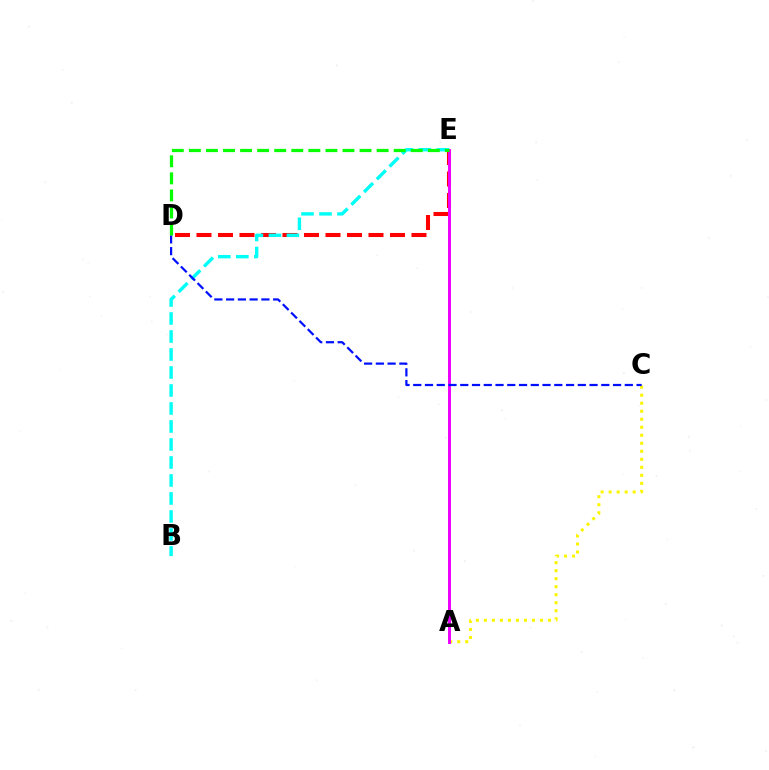{('D', 'E'): [{'color': '#ff0000', 'line_style': 'dashed', 'thickness': 2.92}, {'color': '#08ff00', 'line_style': 'dashed', 'thickness': 2.32}], ('B', 'E'): [{'color': '#00fff6', 'line_style': 'dashed', 'thickness': 2.44}], ('A', 'C'): [{'color': '#fcf500', 'line_style': 'dotted', 'thickness': 2.18}], ('A', 'E'): [{'color': '#ee00ff', 'line_style': 'solid', 'thickness': 2.13}], ('C', 'D'): [{'color': '#0010ff', 'line_style': 'dashed', 'thickness': 1.6}]}